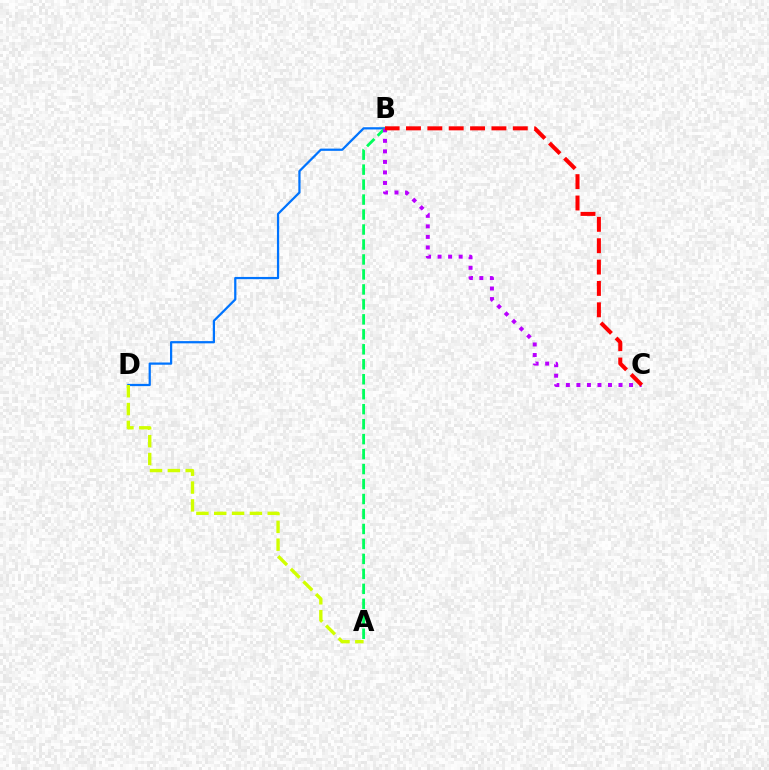{('B', 'D'): [{'color': '#0074ff', 'line_style': 'solid', 'thickness': 1.61}], ('A', 'D'): [{'color': '#d1ff00', 'line_style': 'dashed', 'thickness': 2.42}], ('A', 'B'): [{'color': '#00ff5c', 'line_style': 'dashed', 'thickness': 2.03}], ('B', 'C'): [{'color': '#b900ff', 'line_style': 'dotted', 'thickness': 2.86}, {'color': '#ff0000', 'line_style': 'dashed', 'thickness': 2.9}]}